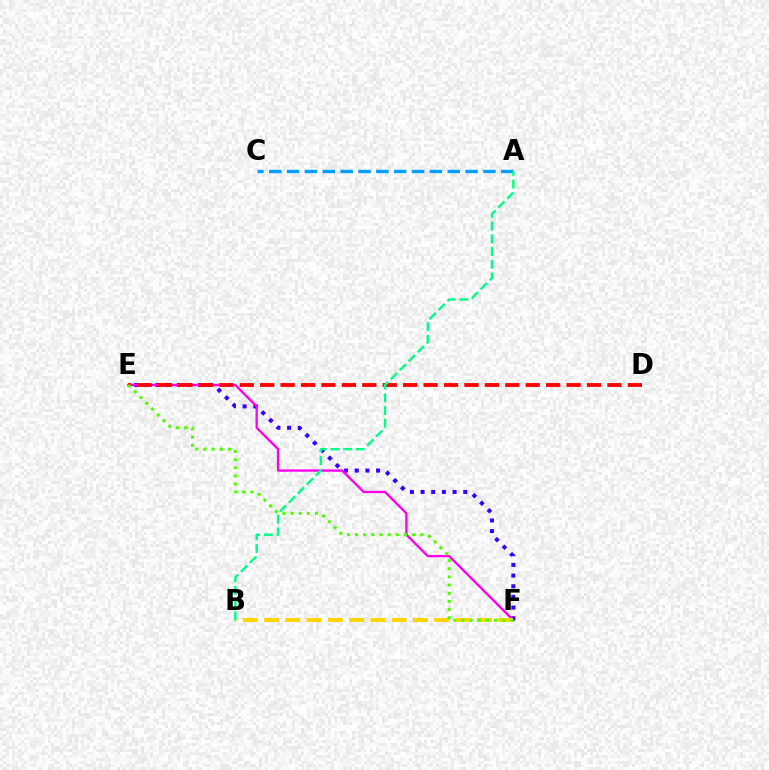{('E', 'F'): [{'color': '#3700ff', 'line_style': 'dotted', 'thickness': 2.9}, {'color': '#ff00ed', 'line_style': 'solid', 'thickness': 1.69}, {'color': '#4fff00', 'line_style': 'dotted', 'thickness': 2.22}], ('B', 'F'): [{'color': '#ffd500', 'line_style': 'dashed', 'thickness': 2.89}], ('D', 'E'): [{'color': '#ff0000', 'line_style': 'dashed', 'thickness': 2.78}], ('A', 'C'): [{'color': '#009eff', 'line_style': 'dashed', 'thickness': 2.42}], ('A', 'B'): [{'color': '#00ff86', 'line_style': 'dashed', 'thickness': 1.73}]}